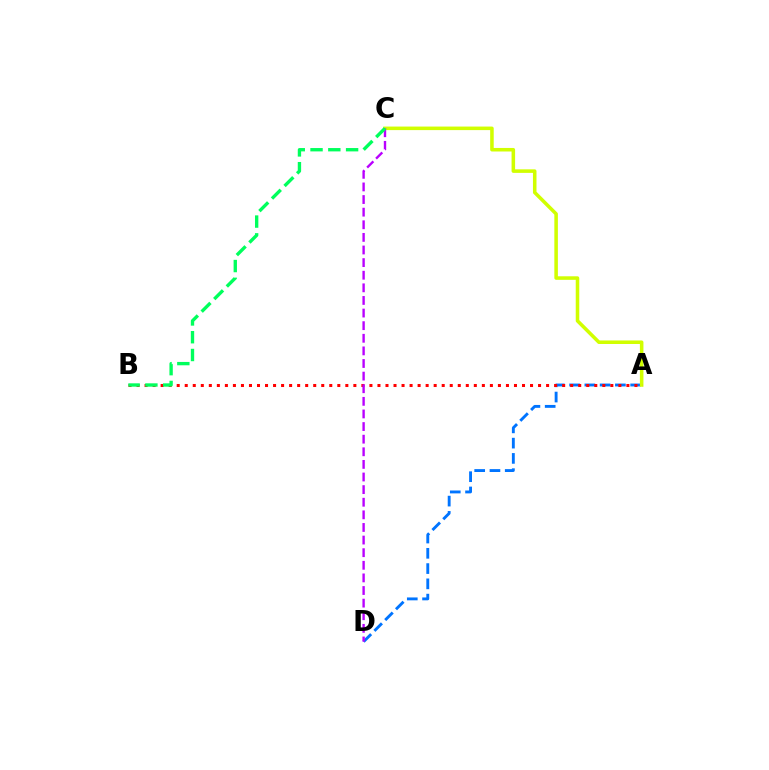{('A', 'D'): [{'color': '#0074ff', 'line_style': 'dashed', 'thickness': 2.07}], ('A', 'C'): [{'color': '#d1ff00', 'line_style': 'solid', 'thickness': 2.55}], ('A', 'B'): [{'color': '#ff0000', 'line_style': 'dotted', 'thickness': 2.18}], ('C', 'D'): [{'color': '#b900ff', 'line_style': 'dashed', 'thickness': 1.71}], ('B', 'C'): [{'color': '#00ff5c', 'line_style': 'dashed', 'thickness': 2.42}]}